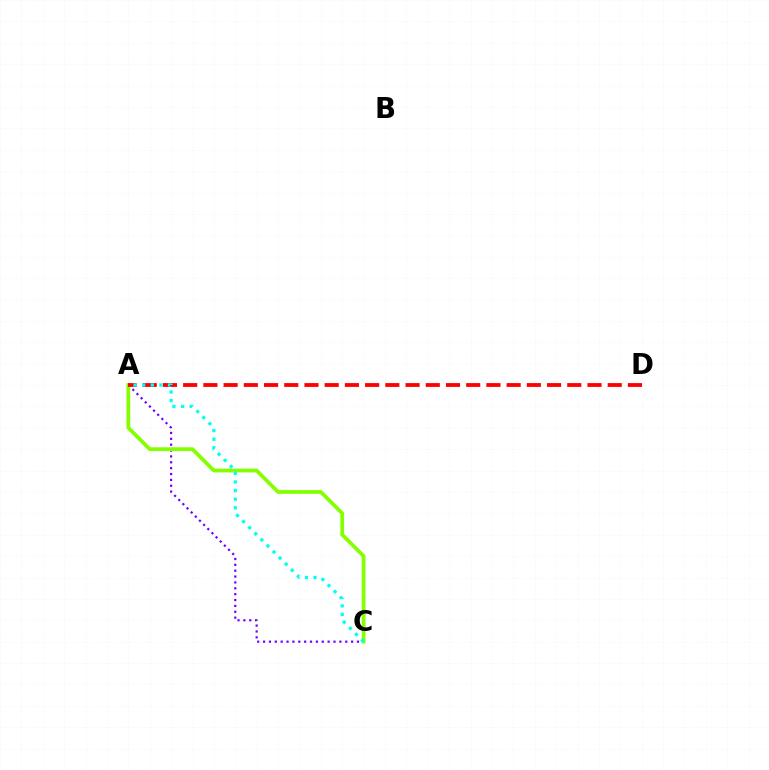{('A', 'C'): [{'color': '#7200ff', 'line_style': 'dotted', 'thickness': 1.59}, {'color': '#84ff00', 'line_style': 'solid', 'thickness': 2.69}, {'color': '#00fff6', 'line_style': 'dotted', 'thickness': 2.34}], ('A', 'D'): [{'color': '#ff0000', 'line_style': 'dashed', 'thickness': 2.75}]}